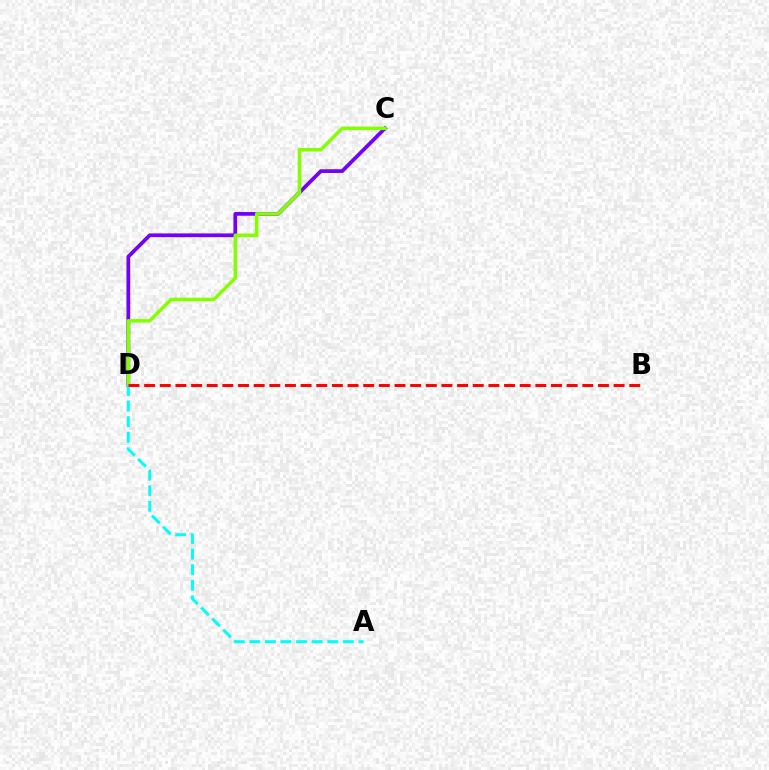{('C', 'D'): [{'color': '#7200ff', 'line_style': 'solid', 'thickness': 2.69}, {'color': '#84ff00', 'line_style': 'solid', 'thickness': 2.51}], ('A', 'D'): [{'color': '#00fff6', 'line_style': 'dashed', 'thickness': 2.12}], ('B', 'D'): [{'color': '#ff0000', 'line_style': 'dashed', 'thickness': 2.13}]}